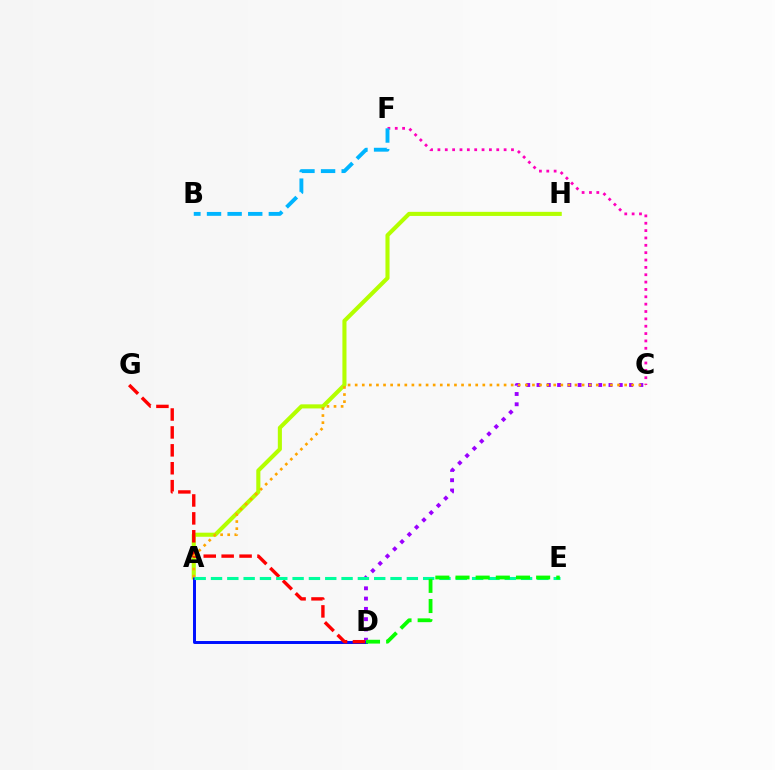{('C', 'D'): [{'color': '#9b00ff', 'line_style': 'dotted', 'thickness': 2.79}], ('A', 'H'): [{'color': '#b3ff00', 'line_style': 'solid', 'thickness': 2.94}], ('C', 'F'): [{'color': '#ff00bd', 'line_style': 'dotted', 'thickness': 2.0}], ('B', 'F'): [{'color': '#00b5ff', 'line_style': 'dashed', 'thickness': 2.8}], ('A', 'D'): [{'color': '#0010ff', 'line_style': 'solid', 'thickness': 2.14}], ('D', 'G'): [{'color': '#ff0000', 'line_style': 'dashed', 'thickness': 2.43}], ('A', 'C'): [{'color': '#ffa500', 'line_style': 'dotted', 'thickness': 1.93}], ('A', 'E'): [{'color': '#00ff9d', 'line_style': 'dashed', 'thickness': 2.22}], ('D', 'E'): [{'color': '#08ff00', 'line_style': 'dashed', 'thickness': 2.74}]}